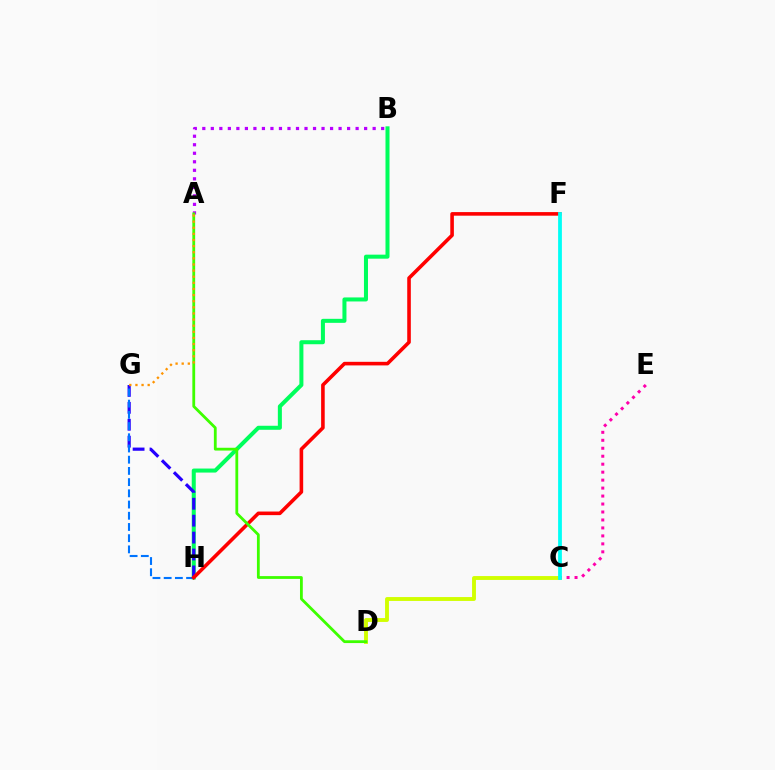{('A', 'B'): [{'color': '#b900ff', 'line_style': 'dotted', 'thickness': 2.31}], ('B', 'H'): [{'color': '#00ff5c', 'line_style': 'solid', 'thickness': 2.9}], ('G', 'H'): [{'color': '#2500ff', 'line_style': 'dashed', 'thickness': 2.3}, {'color': '#0074ff', 'line_style': 'dashed', 'thickness': 1.52}], ('C', 'D'): [{'color': '#d1ff00', 'line_style': 'solid', 'thickness': 2.79}], ('C', 'E'): [{'color': '#ff00ac', 'line_style': 'dotted', 'thickness': 2.16}], ('F', 'H'): [{'color': '#ff0000', 'line_style': 'solid', 'thickness': 2.59}], ('A', 'D'): [{'color': '#3dff00', 'line_style': 'solid', 'thickness': 2.02}], ('C', 'F'): [{'color': '#00fff6', 'line_style': 'solid', 'thickness': 2.72}], ('A', 'G'): [{'color': '#ff9400', 'line_style': 'dotted', 'thickness': 1.66}]}